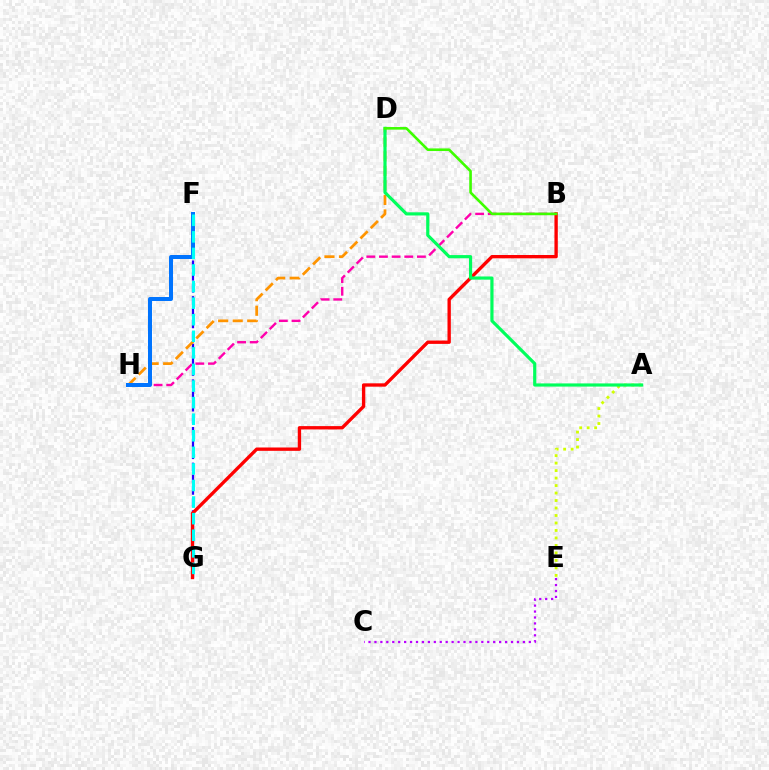{('B', 'H'): [{'color': '#ff00ac', 'line_style': 'dashed', 'thickness': 1.72}], ('F', 'G'): [{'color': '#2500ff', 'line_style': 'dashed', 'thickness': 1.62}, {'color': '#00fff6', 'line_style': 'dashed', 'thickness': 2.25}], ('C', 'E'): [{'color': '#b900ff', 'line_style': 'dotted', 'thickness': 1.61}], ('B', 'G'): [{'color': '#ff0000', 'line_style': 'solid', 'thickness': 2.41}], ('D', 'H'): [{'color': '#ff9400', 'line_style': 'dashed', 'thickness': 1.98}], ('A', 'E'): [{'color': '#d1ff00', 'line_style': 'dotted', 'thickness': 2.03}], ('F', 'H'): [{'color': '#0074ff', 'line_style': 'solid', 'thickness': 2.88}], ('A', 'D'): [{'color': '#00ff5c', 'line_style': 'solid', 'thickness': 2.28}], ('B', 'D'): [{'color': '#3dff00', 'line_style': 'solid', 'thickness': 1.88}]}